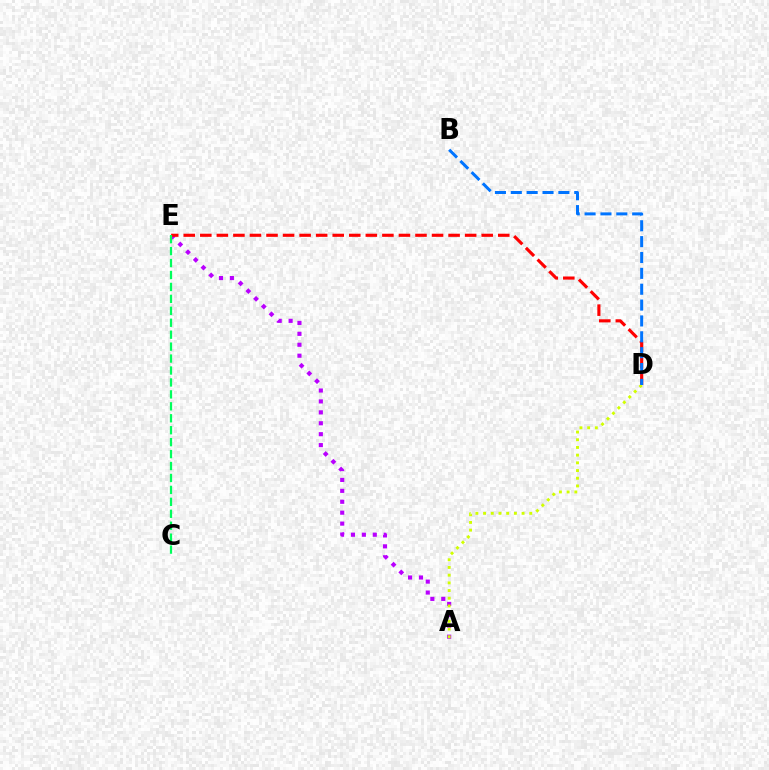{('A', 'E'): [{'color': '#b900ff', 'line_style': 'dotted', 'thickness': 2.97}], ('D', 'E'): [{'color': '#ff0000', 'line_style': 'dashed', 'thickness': 2.25}], ('A', 'D'): [{'color': '#d1ff00', 'line_style': 'dotted', 'thickness': 2.09}], ('C', 'E'): [{'color': '#00ff5c', 'line_style': 'dashed', 'thickness': 1.62}], ('B', 'D'): [{'color': '#0074ff', 'line_style': 'dashed', 'thickness': 2.15}]}